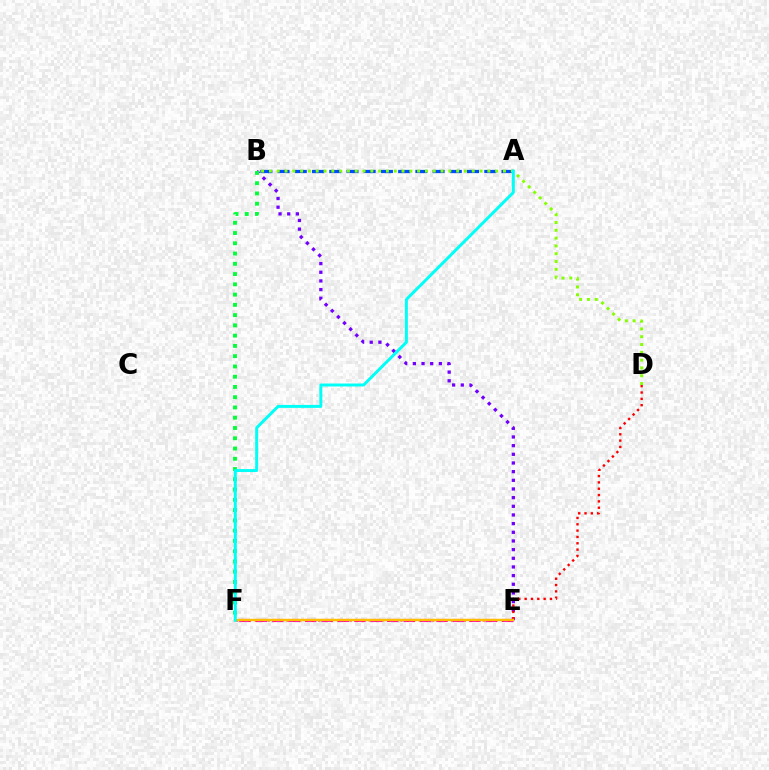{('B', 'E'): [{'color': '#7200ff', 'line_style': 'dotted', 'thickness': 2.35}], ('E', 'F'): [{'color': '#ff00cf', 'line_style': 'dashed', 'thickness': 2.23}, {'color': '#ffbd00', 'line_style': 'solid', 'thickness': 1.77}], ('A', 'B'): [{'color': '#004bff', 'line_style': 'dashed', 'thickness': 2.34}], ('B', 'F'): [{'color': '#00ff39', 'line_style': 'dotted', 'thickness': 2.79}], ('D', 'F'): [{'color': '#ff0000', 'line_style': 'dotted', 'thickness': 1.72}], ('B', 'D'): [{'color': '#84ff00', 'line_style': 'dotted', 'thickness': 2.12}], ('A', 'F'): [{'color': '#00fff6', 'line_style': 'solid', 'thickness': 2.13}]}